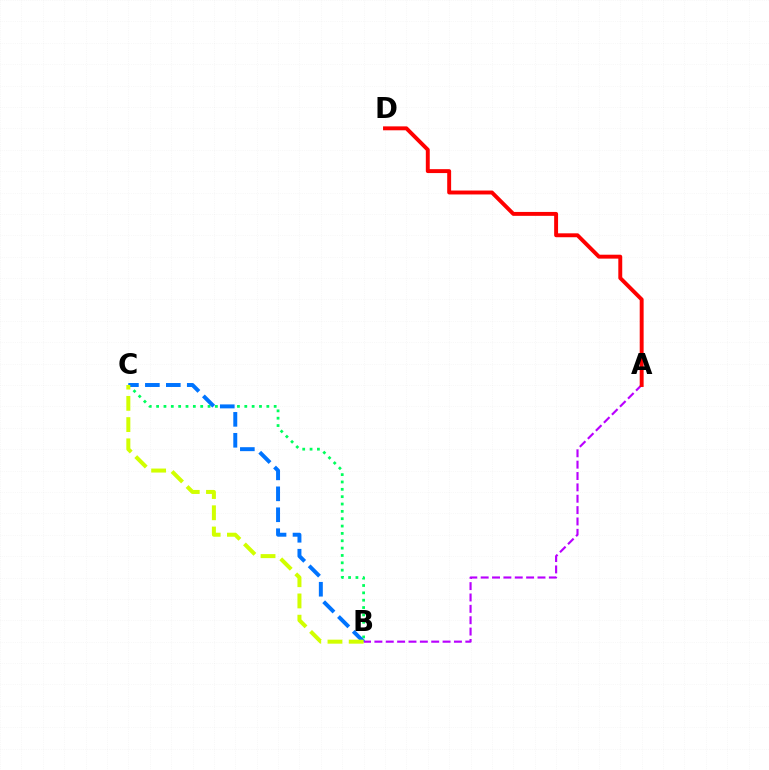{('B', 'C'): [{'color': '#00ff5c', 'line_style': 'dotted', 'thickness': 2.0}, {'color': '#0074ff', 'line_style': 'dashed', 'thickness': 2.85}, {'color': '#d1ff00', 'line_style': 'dashed', 'thickness': 2.89}], ('A', 'B'): [{'color': '#b900ff', 'line_style': 'dashed', 'thickness': 1.54}], ('A', 'D'): [{'color': '#ff0000', 'line_style': 'solid', 'thickness': 2.82}]}